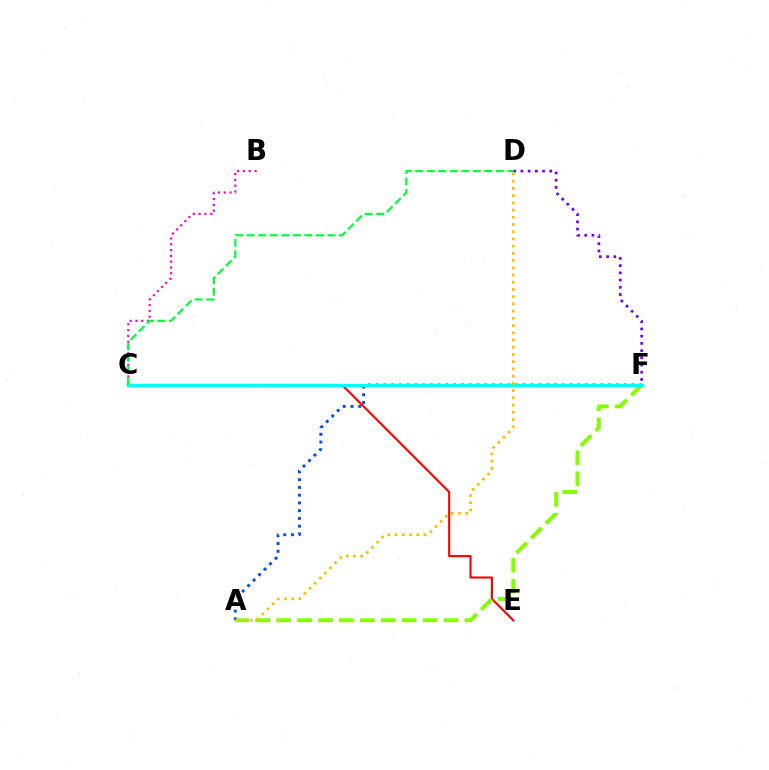{('B', 'C'): [{'color': '#ff00cf', 'line_style': 'dotted', 'thickness': 1.58}], ('D', 'F'): [{'color': '#7200ff', 'line_style': 'dotted', 'thickness': 1.96}], ('C', 'E'): [{'color': '#ff0000', 'line_style': 'solid', 'thickness': 1.52}], ('A', 'F'): [{'color': '#84ff00', 'line_style': 'dashed', 'thickness': 2.84}, {'color': '#004bff', 'line_style': 'dotted', 'thickness': 2.11}], ('C', 'F'): [{'color': '#00fff6', 'line_style': 'solid', 'thickness': 2.34}], ('A', 'D'): [{'color': '#ffbd00', 'line_style': 'dotted', 'thickness': 1.96}], ('C', 'D'): [{'color': '#00ff39', 'line_style': 'dashed', 'thickness': 1.57}]}